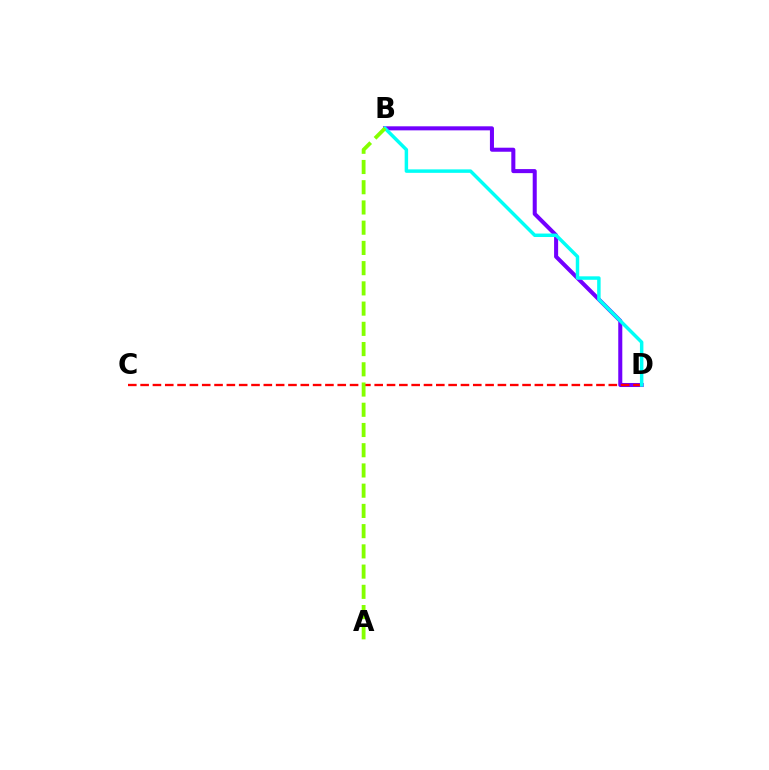{('B', 'D'): [{'color': '#7200ff', 'line_style': 'solid', 'thickness': 2.91}, {'color': '#00fff6', 'line_style': 'solid', 'thickness': 2.49}], ('C', 'D'): [{'color': '#ff0000', 'line_style': 'dashed', 'thickness': 1.67}], ('A', 'B'): [{'color': '#84ff00', 'line_style': 'dashed', 'thickness': 2.75}]}